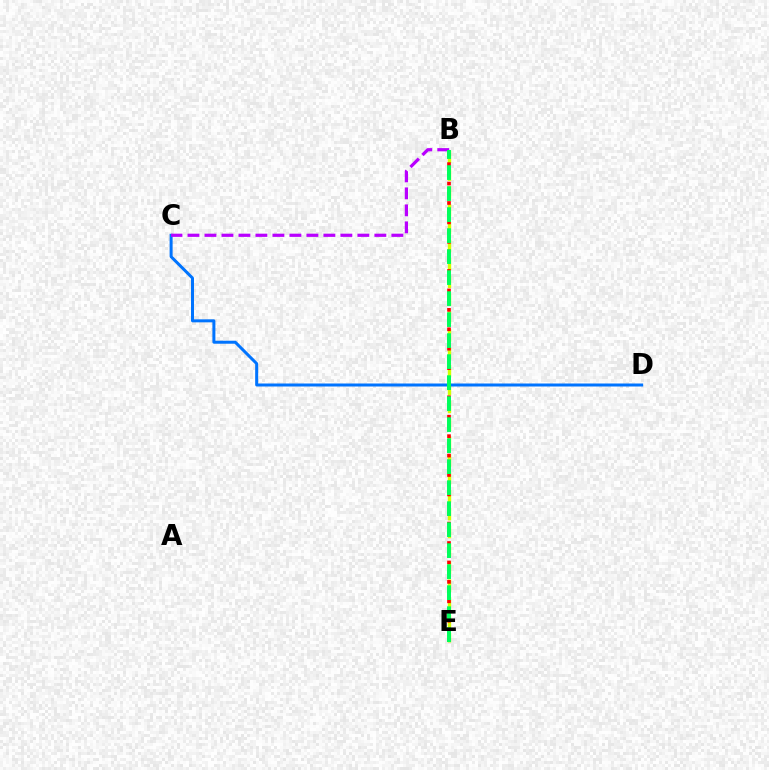{('B', 'E'): [{'color': '#d1ff00', 'line_style': 'dashed', 'thickness': 2.43}, {'color': '#ff0000', 'line_style': 'dotted', 'thickness': 2.64}, {'color': '#00ff5c', 'line_style': 'dashed', 'thickness': 2.85}], ('C', 'D'): [{'color': '#0074ff', 'line_style': 'solid', 'thickness': 2.16}], ('B', 'C'): [{'color': '#b900ff', 'line_style': 'dashed', 'thickness': 2.31}]}